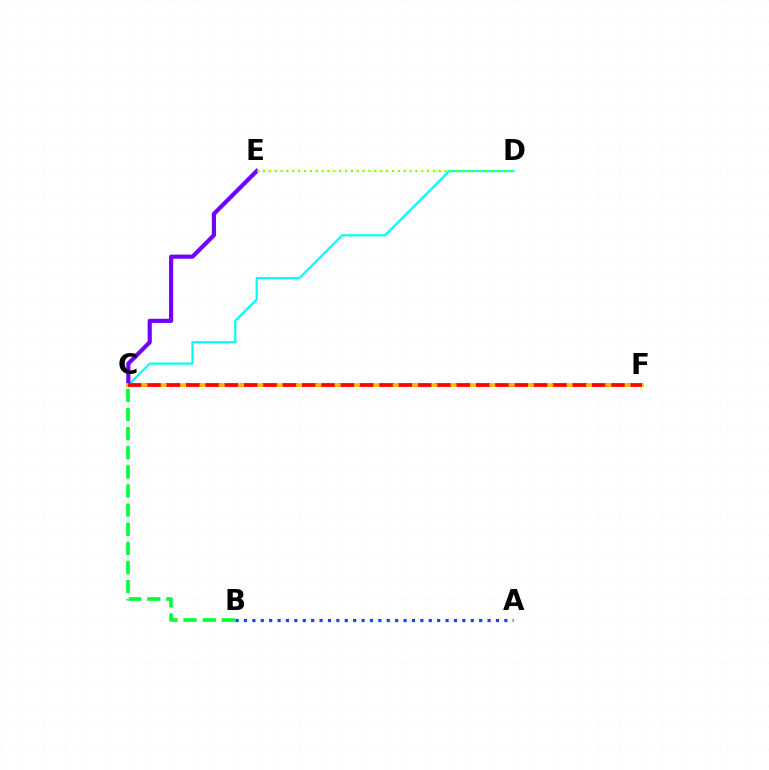{('C', 'D'): [{'color': '#00fff6', 'line_style': 'solid', 'thickness': 1.59}], ('B', 'C'): [{'color': '#00ff39', 'line_style': 'dashed', 'thickness': 2.6}], ('C', 'F'): [{'color': '#ff00cf', 'line_style': 'dotted', 'thickness': 2.92}, {'color': '#ffbd00', 'line_style': 'solid', 'thickness': 2.65}, {'color': '#ff0000', 'line_style': 'dashed', 'thickness': 2.63}], ('C', 'E'): [{'color': '#7200ff', 'line_style': 'solid', 'thickness': 2.99}], ('A', 'B'): [{'color': '#004bff', 'line_style': 'dotted', 'thickness': 2.28}], ('D', 'E'): [{'color': '#84ff00', 'line_style': 'dotted', 'thickness': 1.59}]}